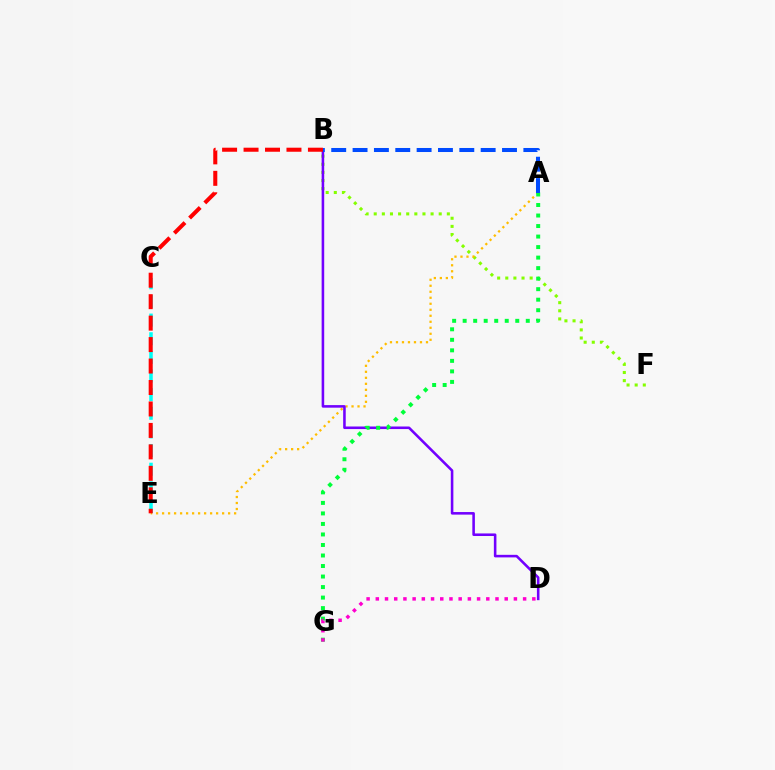{('B', 'F'): [{'color': '#84ff00', 'line_style': 'dotted', 'thickness': 2.21}], ('C', 'E'): [{'color': '#00fff6', 'line_style': 'dashed', 'thickness': 2.53}], ('A', 'E'): [{'color': '#ffbd00', 'line_style': 'dotted', 'thickness': 1.63}], ('B', 'D'): [{'color': '#7200ff', 'line_style': 'solid', 'thickness': 1.85}], ('A', 'G'): [{'color': '#00ff39', 'line_style': 'dotted', 'thickness': 2.86}], ('B', 'E'): [{'color': '#ff0000', 'line_style': 'dashed', 'thickness': 2.92}], ('A', 'B'): [{'color': '#004bff', 'line_style': 'dashed', 'thickness': 2.9}], ('D', 'G'): [{'color': '#ff00cf', 'line_style': 'dotted', 'thickness': 2.5}]}